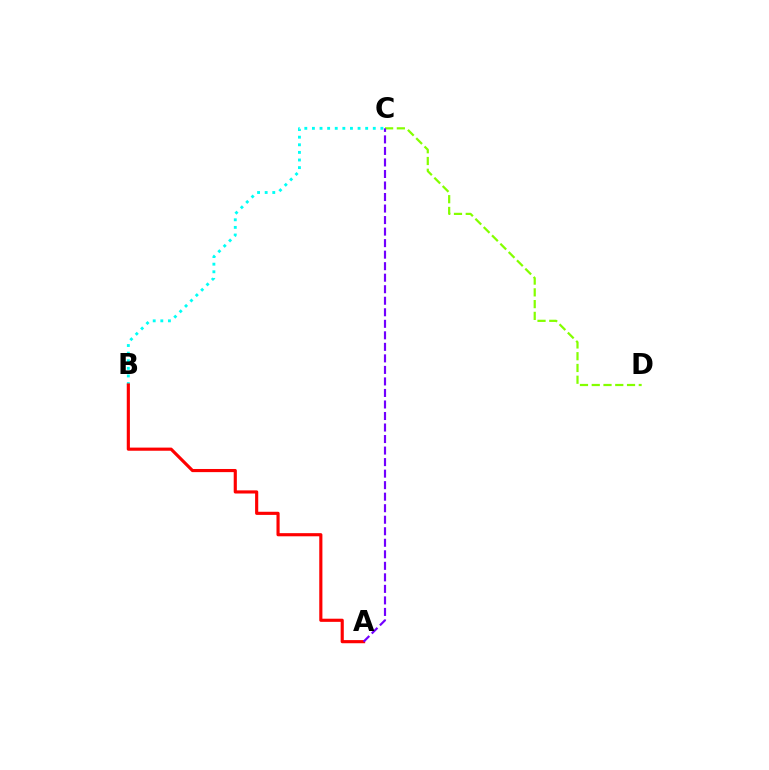{('C', 'D'): [{'color': '#84ff00', 'line_style': 'dashed', 'thickness': 1.6}], ('B', 'C'): [{'color': '#00fff6', 'line_style': 'dotted', 'thickness': 2.07}], ('A', 'B'): [{'color': '#ff0000', 'line_style': 'solid', 'thickness': 2.26}], ('A', 'C'): [{'color': '#7200ff', 'line_style': 'dashed', 'thickness': 1.57}]}